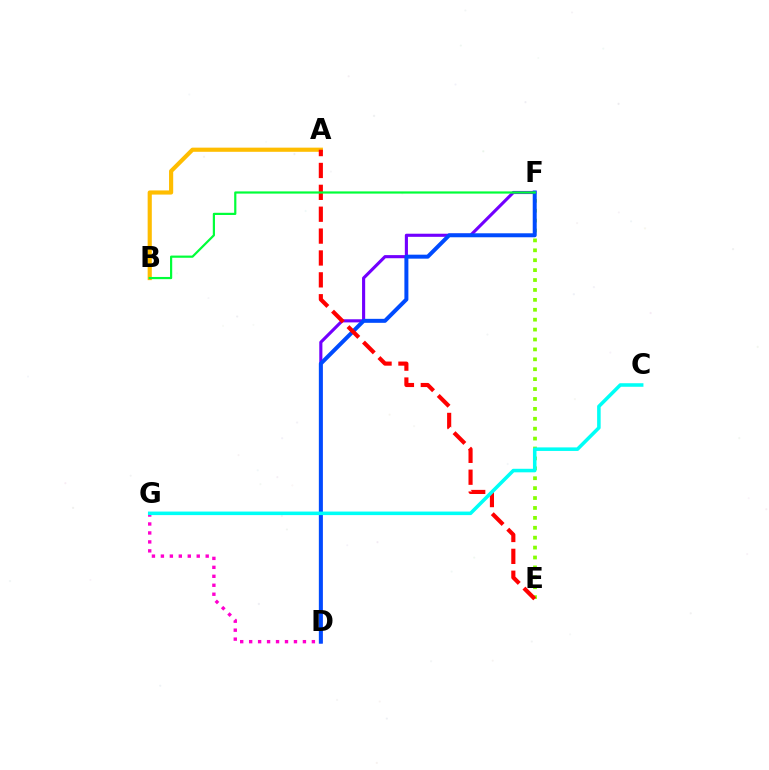{('E', 'F'): [{'color': '#84ff00', 'line_style': 'dotted', 'thickness': 2.69}], ('D', 'G'): [{'color': '#ff00cf', 'line_style': 'dotted', 'thickness': 2.43}], ('A', 'B'): [{'color': '#ffbd00', 'line_style': 'solid', 'thickness': 2.99}], ('D', 'F'): [{'color': '#7200ff', 'line_style': 'solid', 'thickness': 2.24}, {'color': '#004bff', 'line_style': 'solid', 'thickness': 2.87}], ('A', 'E'): [{'color': '#ff0000', 'line_style': 'dashed', 'thickness': 2.97}], ('B', 'F'): [{'color': '#00ff39', 'line_style': 'solid', 'thickness': 1.58}], ('C', 'G'): [{'color': '#00fff6', 'line_style': 'solid', 'thickness': 2.55}]}